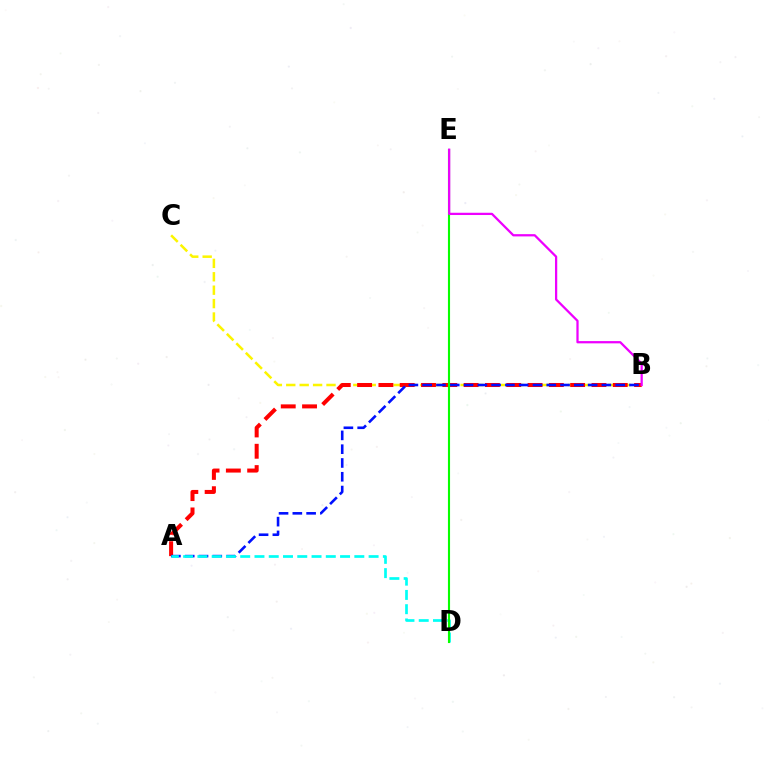{('B', 'C'): [{'color': '#fcf500', 'line_style': 'dashed', 'thickness': 1.82}], ('A', 'B'): [{'color': '#ff0000', 'line_style': 'dashed', 'thickness': 2.89}, {'color': '#0010ff', 'line_style': 'dashed', 'thickness': 1.87}], ('A', 'D'): [{'color': '#00fff6', 'line_style': 'dashed', 'thickness': 1.94}], ('D', 'E'): [{'color': '#08ff00', 'line_style': 'solid', 'thickness': 1.52}], ('B', 'E'): [{'color': '#ee00ff', 'line_style': 'solid', 'thickness': 1.62}]}